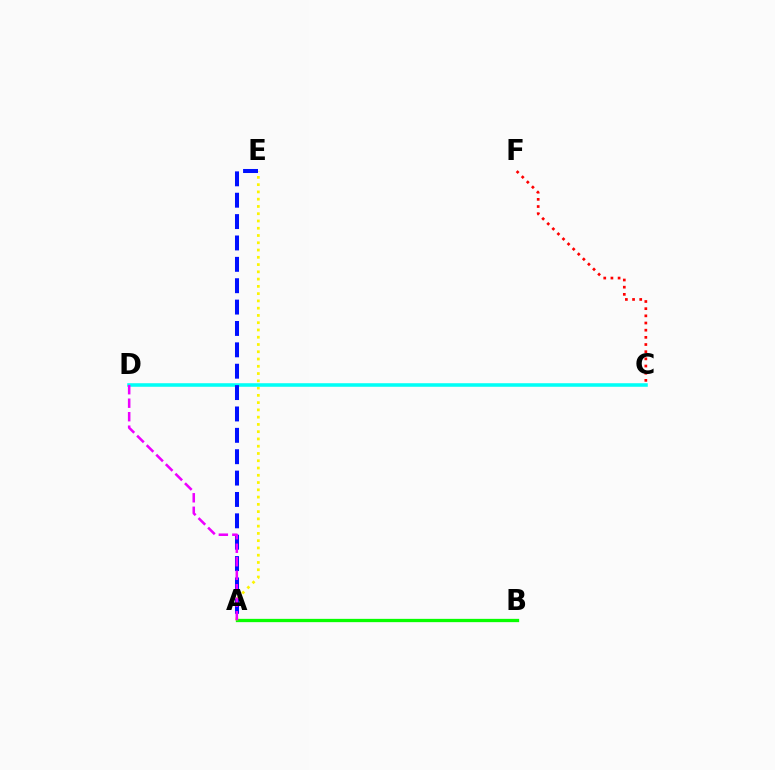{('A', 'B'): [{'color': '#08ff00', 'line_style': 'solid', 'thickness': 2.37}], ('A', 'E'): [{'color': '#fcf500', 'line_style': 'dotted', 'thickness': 1.97}, {'color': '#0010ff', 'line_style': 'dashed', 'thickness': 2.9}], ('C', 'D'): [{'color': '#00fff6', 'line_style': 'solid', 'thickness': 2.56}], ('C', 'F'): [{'color': '#ff0000', 'line_style': 'dotted', 'thickness': 1.95}], ('A', 'D'): [{'color': '#ee00ff', 'line_style': 'dashed', 'thickness': 1.83}]}